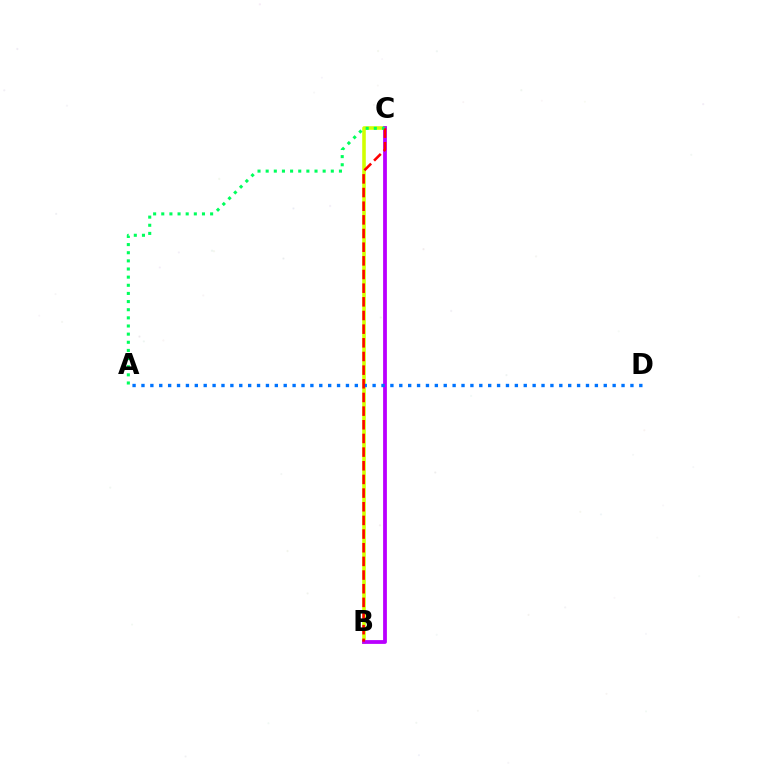{('B', 'C'): [{'color': '#d1ff00', 'line_style': 'solid', 'thickness': 2.57}, {'color': '#b900ff', 'line_style': 'solid', 'thickness': 2.73}, {'color': '#ff0000', 'line_style': 'dashed', 'thickness': 1.86}], ('A', 'D'): [{'color': '#0074ff', 'line_style': 'dotted', 'thickness': 2.42}], ('A', 'C'): [{'color': '#00ff5c', 'line_style': 'dotted', 'thickness': 2.21}]}